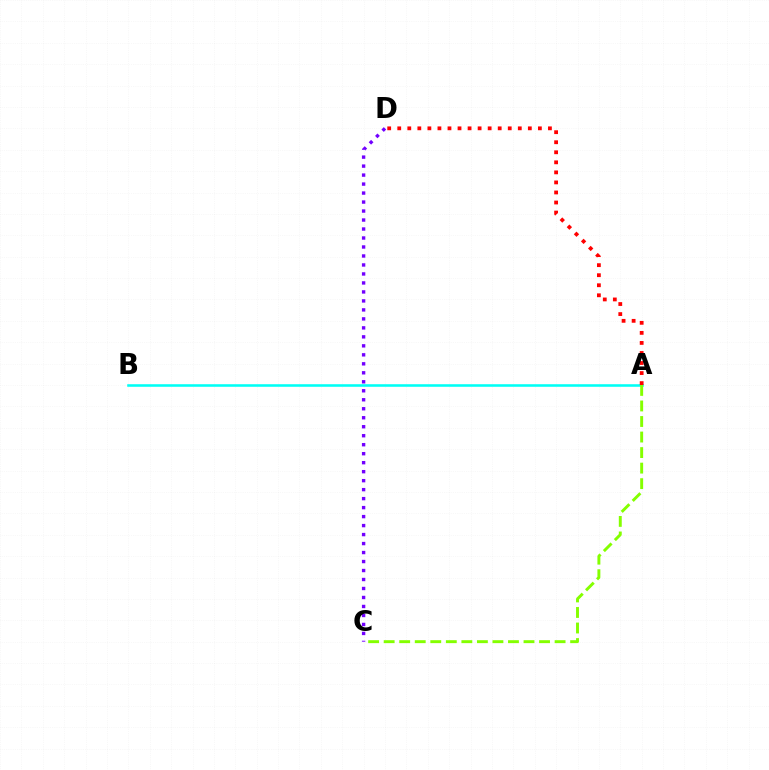{('A', 'B'): [{'color': '#00fff6', 'line_style': 'solid', 'thickness': 1.85}], ('A', 'C'): [{'color': '#84ff00', 'line_style': 'dashed', 'thickness': 2.11}], ('A', 'D'): [{'color': '#ff0000', 'line_style': 'dotted', 'thickness': 2.73}], ('C', 'D'): [{'color': '#7200ff', 'line_style': 'dotted', 'thickness': 2.44}]}